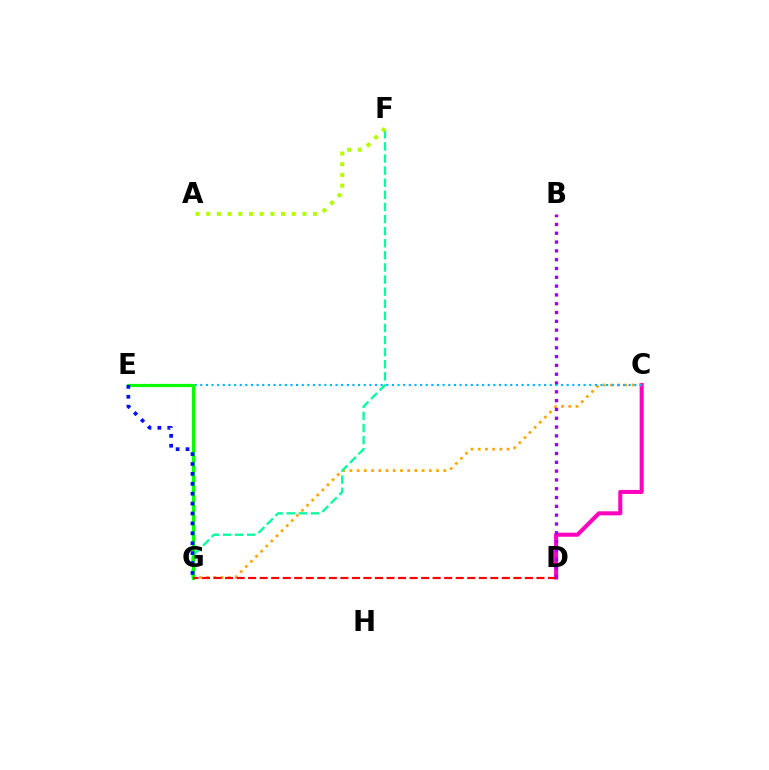{('C', 'D'): [{'color': '#ff00bd', 'line_style': 'solid', 'thickness': 2.91}], ('C', 'G'): [{'color': '#ffa500', 'line_style': 'dotted', 'thickness': 1.96}], ('B', 'D'): [{'color': '#9b00ff', 'line_style': 'dotted', 'thickness': 2.39}], ('F', 'G'): [{'color': '#00ff9d', 'line_style': 'dashed', 'thickness': 1.64}], ('C', 'E'): [{'color': '#00b5ff', 'line_style': 'dotted', 'thickness': 1.53}], ('E', 'G'): [{'color': '#08ff00', 'line_style': 'solid', 'thickness': 2.29}, {'color': '#0010ff', 'line_style': 'dotted', 'thickness': 2.69}], ('A', 'F'): [{'color': '#b3ff00', 'line_style': 'dotted', 'thickness': 2.91}], ('D', 'G'): [{'color': '#ff0000', 'line_style': 'dashed', 'thickness': 1.57}]}